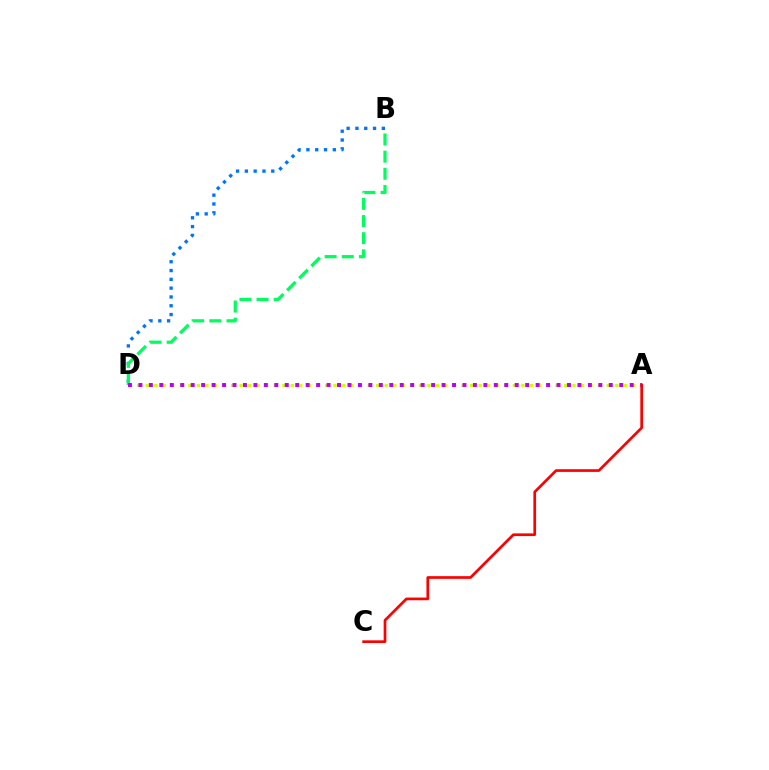{('A', 'D'): [{'color': '#d1ff00', 'line_style': 'dotted', 'thickness': 2.32}, {'color': '#b900ff', 'line_style': 'dotted', 'thickness': 2.84}], ('B', 'D'): [{'color': '#0074ff', 'line_style': 'dotted', 'thickness': 2.39}, {'color': '#00ff5c', 'line_style': 'dashed', 'thickness': 2.33}], ('A', 'C'): [{'color': '#ff0000', 'line_style': 'solid', 'thickness': 1.94}]}